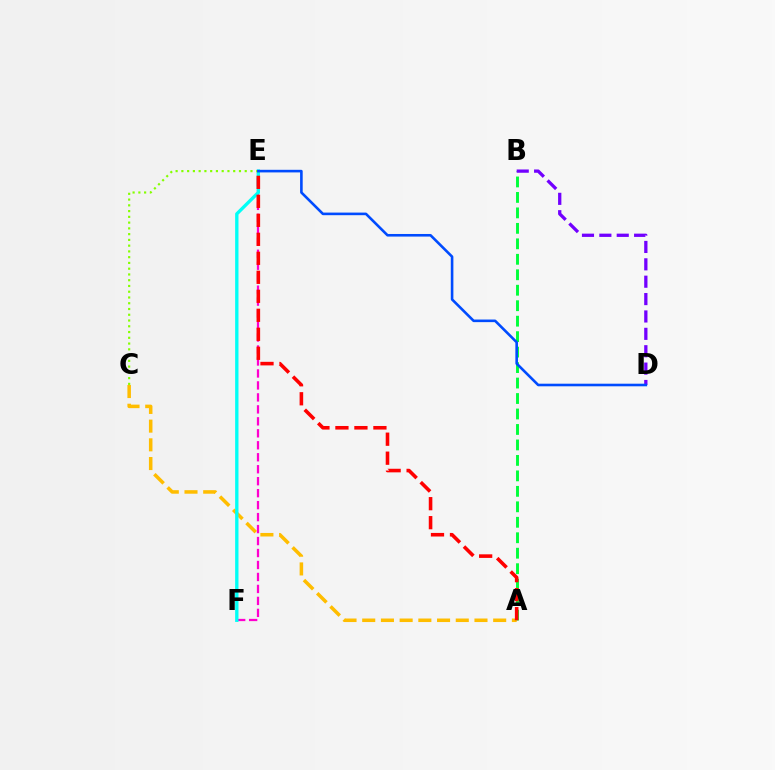{('A', 'B'): [{'color': '#00ff39', 'line_style': 'dashed', 'thickness': 2.1}], ('E', 'F'): [{'color': '#ff00cf', 'line_style': 'dashed', 'thickness': 1.63}, {'color': '#00fff6', 'line_style': 'solid', 'thickness': 2.41}], ('B', 'D'): [{'color': '#7200ff', 'line_style': 'dashed', 'thickness': 2.36}], ('A', 'C'): [{'color': '#ffbd00', 'line_style': 'dashed', 'thickness': 2.54}], ('A', 'E'): [{'color': '#ff0000', 'line_style': 'dashed', 'thickness': 2.58}], ('C', 'E'): [{'color': '#84ff00', 'line_style': 'dotted', 'thickness': 1.56}], ('D', 'E'): [{'color': '#004bff', 'line_style': 'solid', 'thickness': 1.87}]}